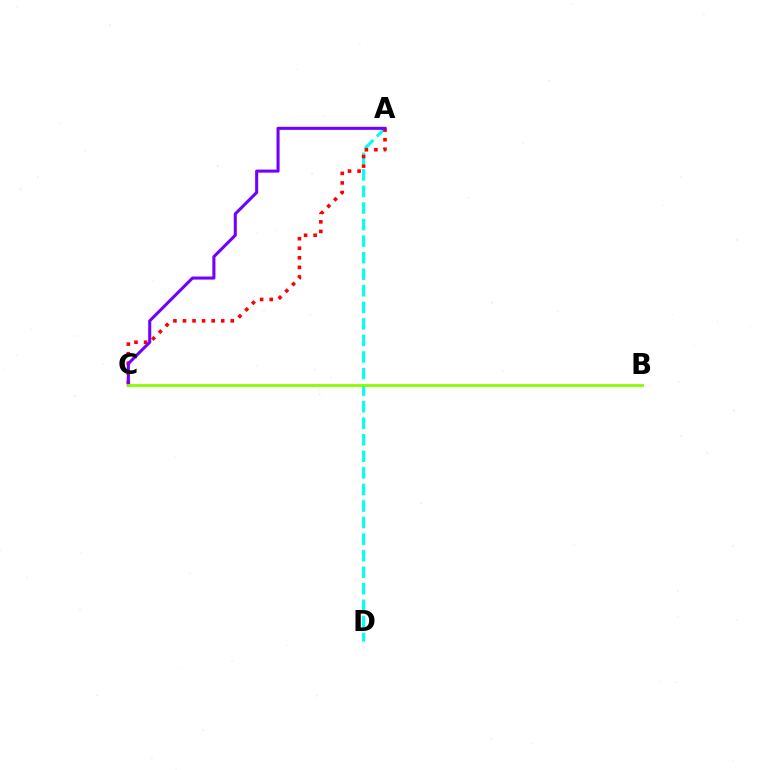{('A', 'D'): [{'color': '#00fff6', 'line_style': 'dashed', 'thickness': 2.25}], ('A', 'C'): [{'color': '#ff0000', 'line_style': 'dotted', 'thickness': 2.6}, {'color': '#7200ff', 'line_style': 'solid', 'thickness': 2.2}], ('B', 'C'): [{'color': '#84ff00', 'line_style': 'solid', 'thickness': 2.02}]}